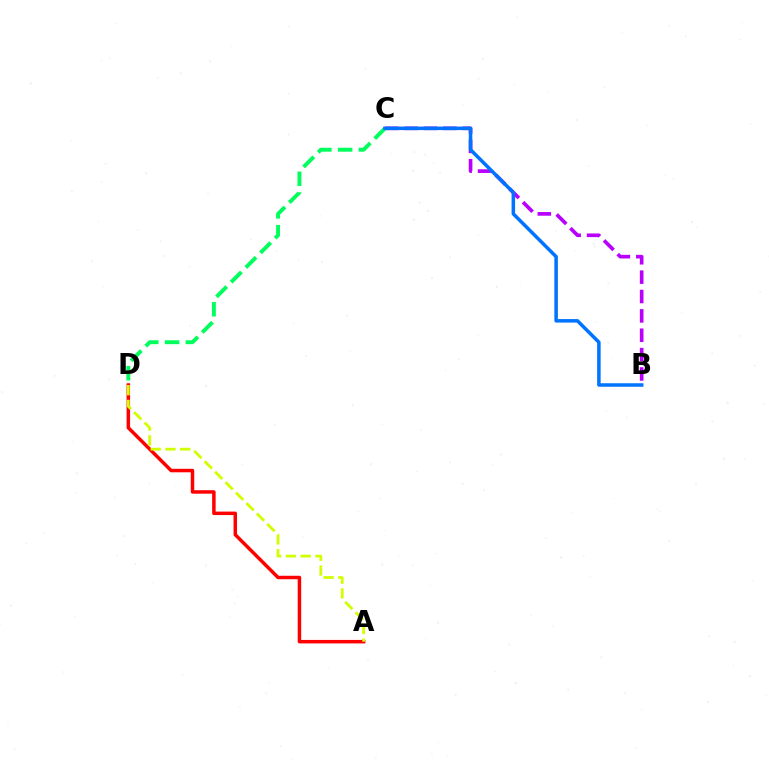{('A', 'D'): [{'color': '#ff0000', 'line_style': 'solid', 'thickness': 2.51}, {'color': '#d1ff00', 'line_style': 'dashed', 'thickness': 2.01}], ('B', 'C'): [{'color': '#b900ff', 'line_style': 'dashed', 'thickness': 2.63}, {'color': '#0074ff', 'line_style': 'solid', 'thickness': 2.53}], ('C', 'D'): [{'color': '#00ff5c', 'line_style': 'dashed', 'thickness': 2.82}]}